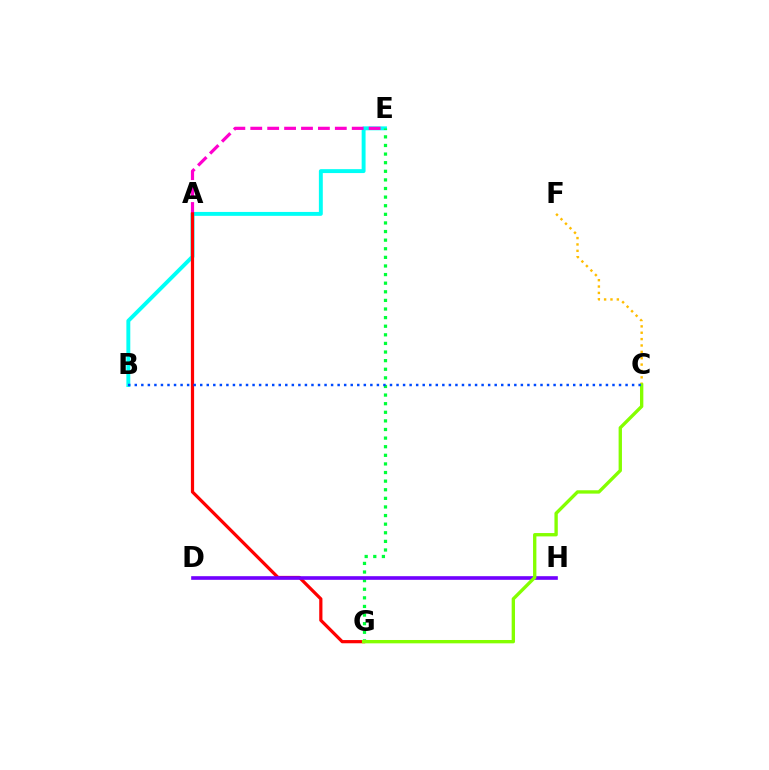{('B', 'E'): [{'color': '#00fff6', 'line_style': 'solid', 'thickness': 2.82}], ('E', 'G'): [{'color': '#00ff39', 'line_style': 'dotted', 'thickness': 2.34}], ('A', 'E'): [{'color': '#ff00cf', 'line_style': 'dashed', 'thickness': 2.3}], ('C', 'F'): [{'color': '#ffbd00', 'line_style': 'dotted', 'thickness': 1.73}], ('A', 'G'): [{'color': '#ff0000', 'line_style': 'solid', 'thickness': 2.31}], ('D', 'H'): [{'color': '#7200ff', 'line_style': 'solid', 'thickness': 2.62}], ('C', 'G'): [{'color': '#84ff00', 'line_style': 'solid', 'thickness': 2.41}], ('B', 'C'): [{'color': '#004bff', 'line_style': 'dotted', 'thickness': 1.78}]}